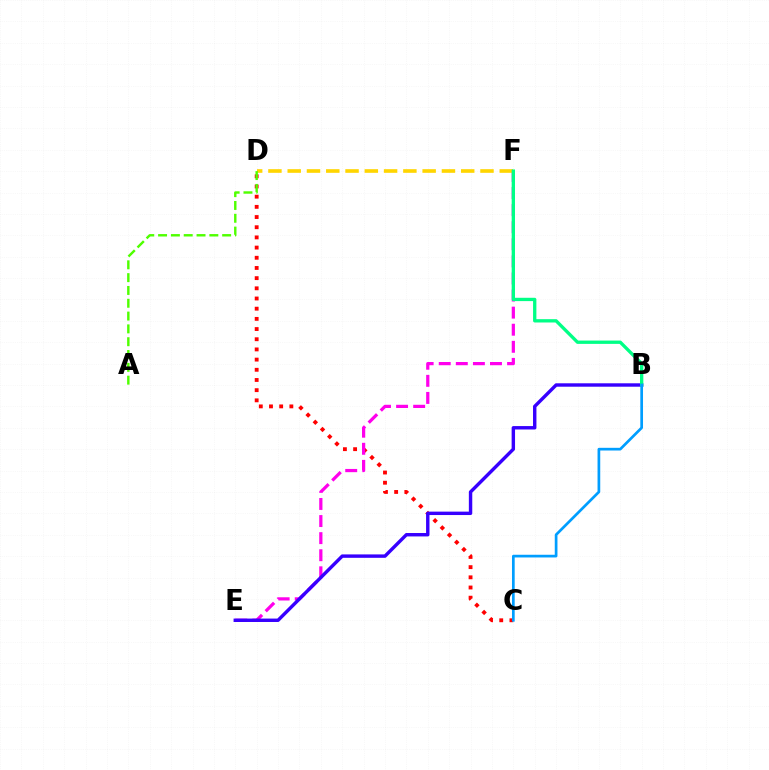{('C', 'D'): [{'color': '#ff0000', 'line_style': 'dotted', 'thickness': 2.77}], ('E', 'F'): [{'color': '#ff00ed', 'line_style': 'dashed', 'thickness': 2.32}], ('B', 'E'): [{'color': '#3700ff', 'line_style': 'solid', 'thickness': 2.46}], ('D', 'F'): [{'color': '#ffd500', 'line_style': 'dashed', 'thickness': 2.62}], ('B', 'F'): [{'color': '#00ff86', 'line_style': 'solid', 'thickness': 2.39}], ('B', 'C'): [{'color': '#009eff', 'line_style': 'solid', 'thickness': 1.94}], ('A', 'D'): [{'color': '#4fff00', 'line_style': 'dashed', 'thickness': 1.74}]}